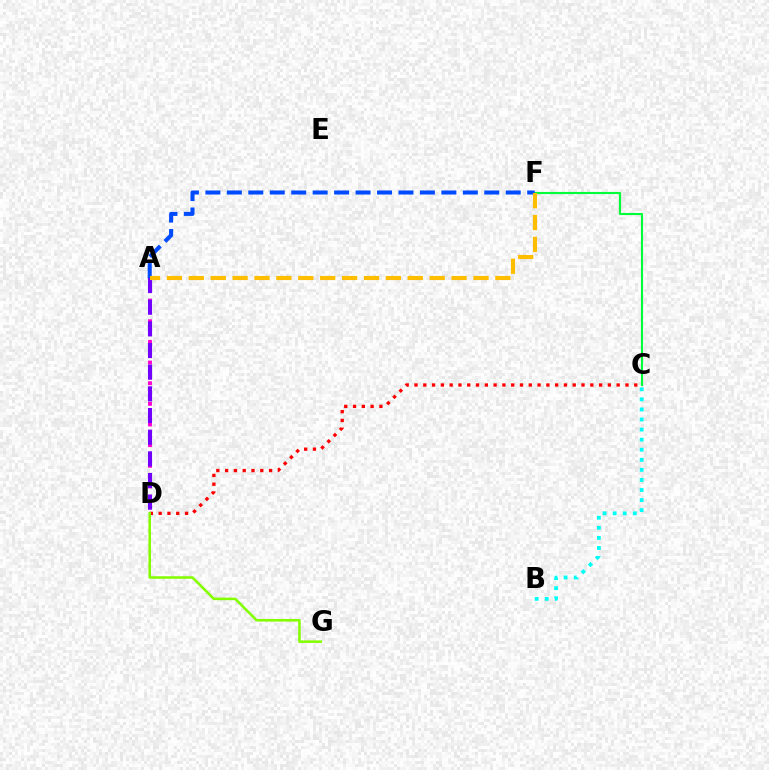{('C', 'D'): [{'color': '#ff0000', 'line_style': 'dotted', 'thickness': 2.39}], ('A', 'D'): [{'color': '#ff00cf', 'line_style': 'dotted', 'thickness': 2.8}, {'color': '#7200ff', 'line_style': 'dashed', 'thickness': 2.94}], ('C', 'F'): [{'color': '#00ff39', 'line_style': 'solid', 'thickness': 1.54}], ('B', 'C'): [{'color': '#00fff6', 'line_style': 'dotted', 'thickness': 2.74}], ('A', 'F'): [{'color': '#004bff', 'line_style': 'dashed', 'thickness': 2.91}, {'color': '#ffbd00', 'line_style': 'dashed', 'thickness': 2.97}], ('D', 'G'): [{'color': '#84ff00', 'line_style': 'solid', 'thickness': 1.84}]}